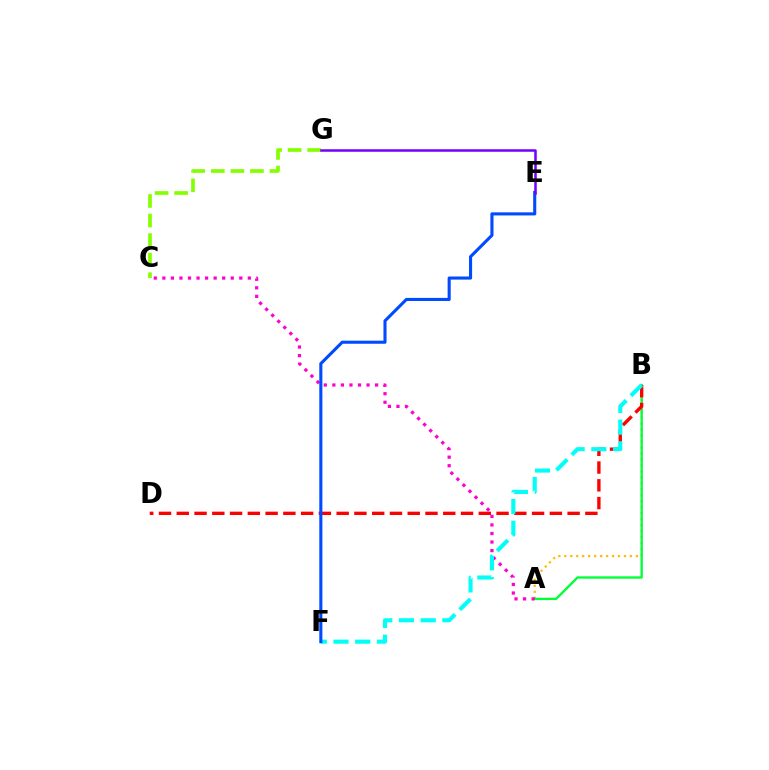{('A', 'B'): [{'color': '#ffbd00', 'line_style': 'dotted', 'thickness': 1.62}, {'color': '#00ff39', 'line_style': 'solid', 'thickness': 1.68}], ('B', 'D'): [{'color': '#ff0000', 'line_style': 'dashed', 'thickness': 2.41}], ('C', 'G'): [{'color': '#84ff00', 'line_style': 'dashed', 'thickness': 2.66}], ('A', 'C'): [{'color': '#ff00cf', 'line_style': 'dotted', 'thickness': 2.32}], ('B', 'F'): [{'color': '#00fff6', 'line_style': 'dashed', 'thickness': 2.95}], ('E', 'F'): [{'color': '#004bff', 'line_style': 'solid', 'thickness': 2.23}], ('E', 'G'): [{'color': '#7200ff', 'line_style': 'solid', 'thickness': 1.81}]}